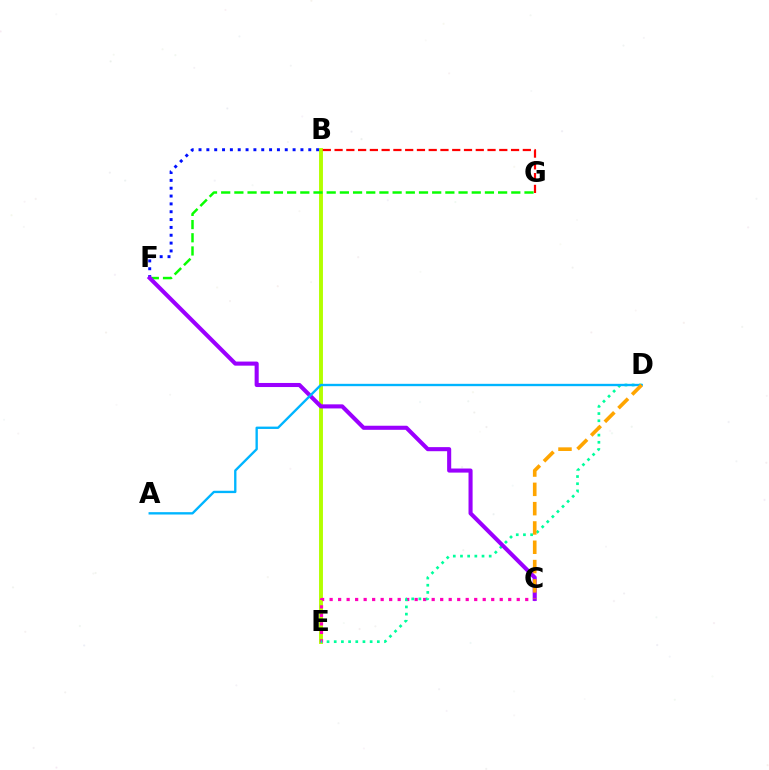{('B', 'E'): [{'color': '#b3ff00', 'line_style': 'solid', 'thickness': 2.82}], ('B', 'G'): [{'color': '#ff0000', 'line_style': 'dashed', 'thickness': 1.6}], ('F', 'G'): [{'color': '#08ff00', 'line_style': 'dashed', 'thickness': 1.79}], ('B', 'F'): [{'color': '#0010ff', 'line_style': 'dotted', 'thickness': 2.13}], ('C', 'E'): [{'color': '#ff00bd', 'line_style': 'dotted', 'thickness': 2.31}], ('D', 'E'): [{'color': '#00ff9d', 'line_style': 'dotted', 'thickness': 1.95}], ('C', 'F'): [{'color': '#9b00ff', 'line_style': 'solid', 'thickness': 2.94}], ('A', 'D'): [{'color': '#00b5ff', 'line_style': 'solid', 'thickness': 1.69}], ('C', 'D'): [{'color': '#ffa500', 'line_style': 'dashed', 'thickness': 2.62}]}